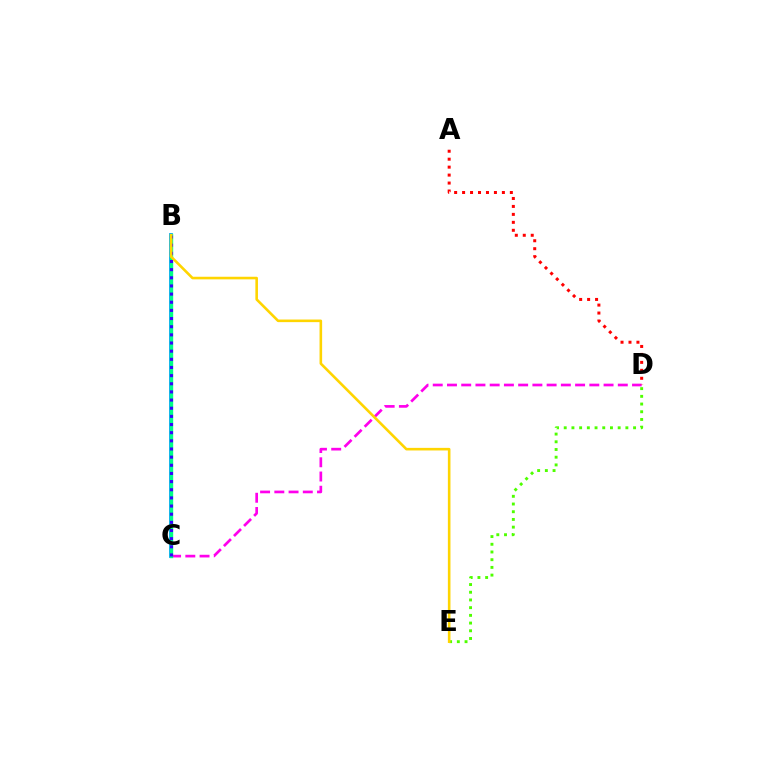{('B', 'C'): [{'color': '#009eff', 'line_style': 'solid', 'thickness': 2.72}, {'color': '#00ff86', 'line_style': 'solid', 'thickness': 2.44}, {'color': '#3700ff', 'line_style': 'dotted', 'thickness': 2.21}], ('D', 'E'): [{'color': '#4fff00', 'line_style': 'dotted', 'thickness': 2.09}], ('C', 'D'): [{'color': '#ff00ed', 'line_style': 'dashed', 'thickness': 1.93}], ('A', 'D'): [{'color': '#ff0000', 'line_style': 'dotted', 'thickness': 2.16}], ('B', 'E'): [{'color': '#ffd500', 'line_style': 'solid', 'thickness': 1.87}]}